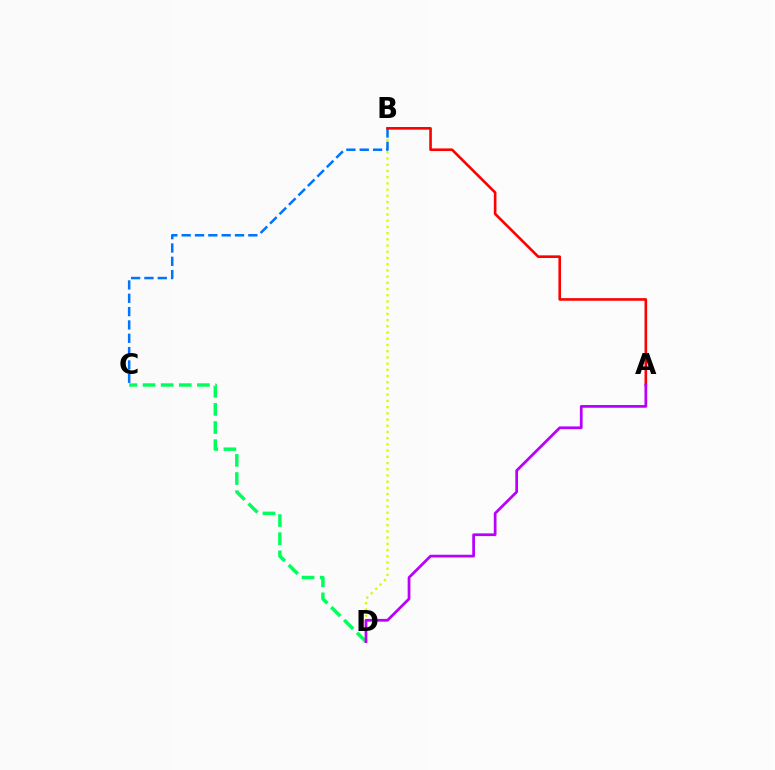{('C', 'D'): [{'color': '#00ff5c', 'line_style': 'dashed', 'thickness': 2.46}], ('B', 'D'): [{'color': '#d1ff00', 'line_style': 'dotted', 'thickness': 1.69}], ('B', 'C'): [{'color': '#0074ff', 'line_style': 'dashed', 'thickness': 1.81}], ('A', 'B'): [{'color': '#ff0000', 'line_style': 'solid', 'thickness': 1.89}], ('A', 'D'): [{'color': '#b900ff', 'line_style': 'solid', 'thickness': 1.97}]}